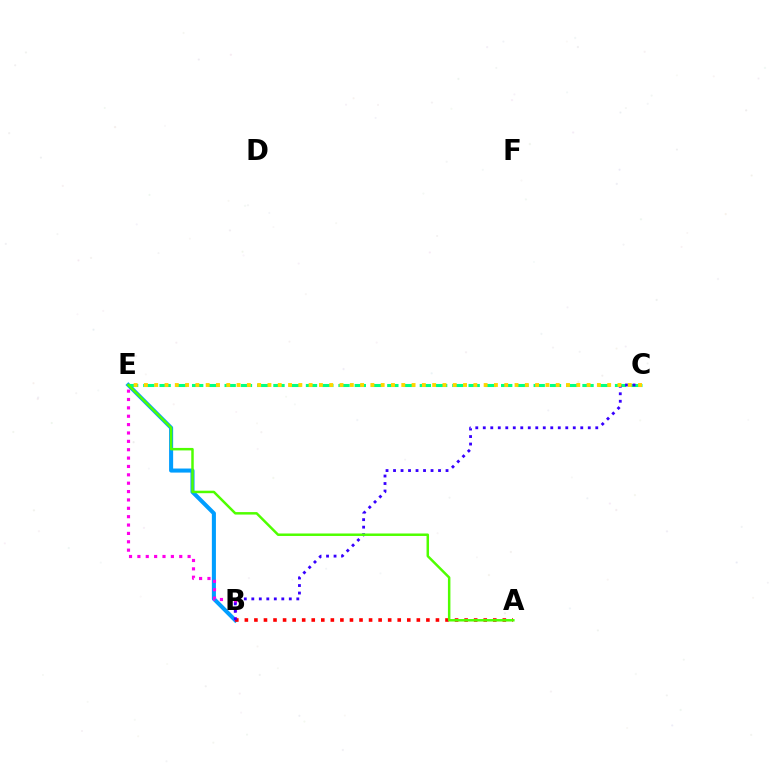{('B', 'E'): [{'color': '#009eff', 'line_style': 'solid', 'thickness': 2.92}, {'color': '#ff00ed', 'line_style': 'dotted', 'thickness': 2.27}], ('C', 'E'): [{'color': '#00ff86', 'line_style': 'dashed', 'thickness': 2.21}, {'color': '#ffd500', 'line_style': 'dotted', 'thickness': 2.8}], ('A', 'B'): [{'color': '#ff0000', 'line_style': 'dotted', 'thickness': 2.6}], ('B', 'C'): [{'color': '#3700ff', 'line_style': 'dotted', 'thickness': 2.04}], ('A', 'E'): [{'color': '#4fff00', 'line_style': 'solid', 'thickness': 1.79}]}